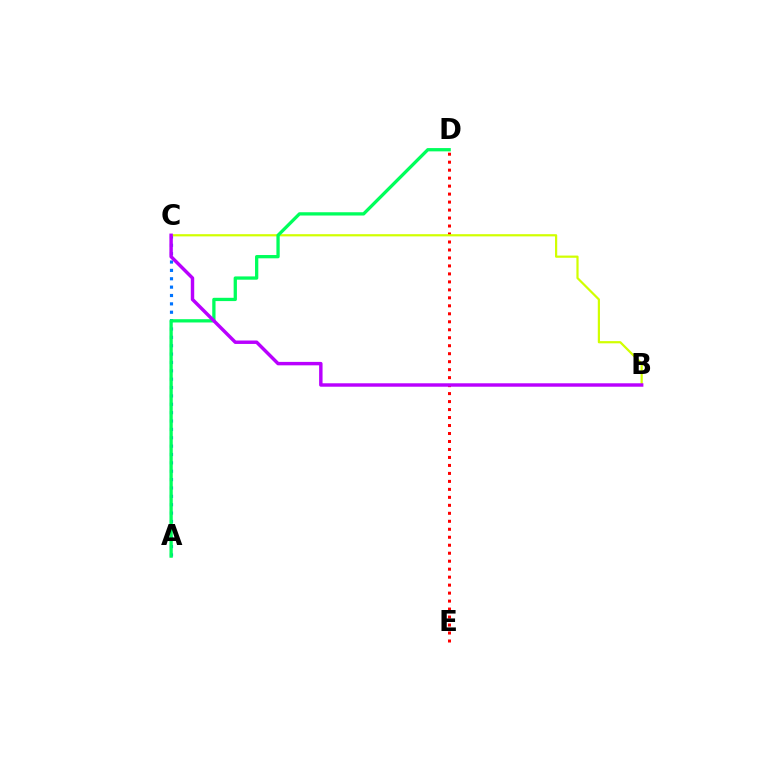{('A', 'C'): [{'color': '#0074ff', 'line_style': 'dotted', 'thickness': 2.27}], ('D', 'E'): [{'color': '#ff0000', 'line_style': 'dotted', 'thickness': 2.17}], ('B', 'C'): [{'color': '#d1ff00', 'line_style': 'solid', 'thickness': 1.59}, {'color': '#b900ff', 'line_style': 'solid', 'thickness': 2.47}], ('A', 'D'): [{'color': '#00ff5c', 'line_style': 'solid', 'thickness': 2.37}]}